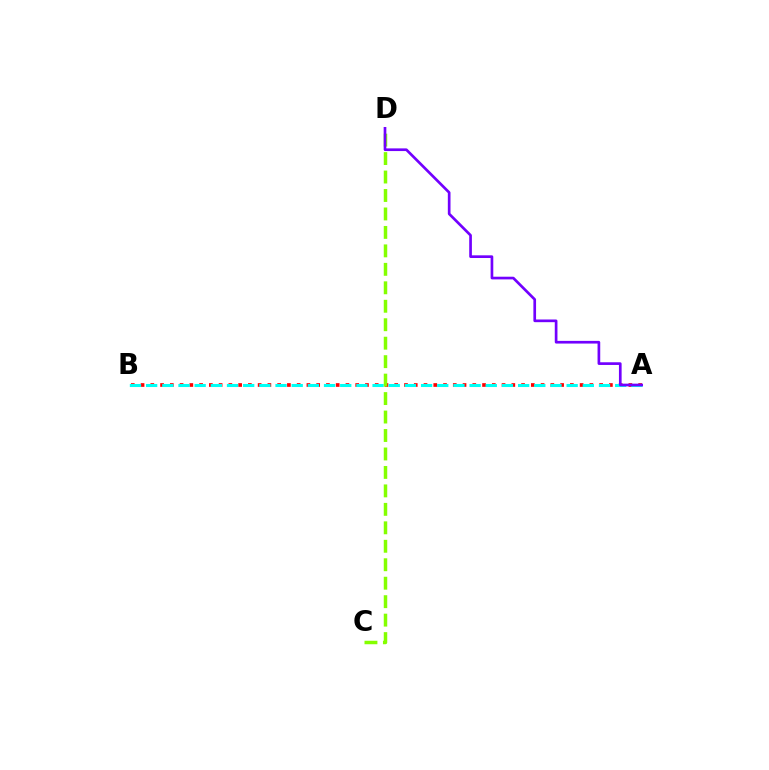{('A', 'B'): [{'color': '#ff0000', 'line_style': 'dotted', 'thickness': 2.65}, {'color': '#00fff6', 'line_style': 'dashed', 'thickness': 2.2}], ('C', 'D'): [{'color': '#84ff00', 'line_style': 'dashed', 'thickness': 2.51}], ('A', 'D'): [{'color': '#7200ff', 'line_style': 'solid', 'thickness': 1.93}]}